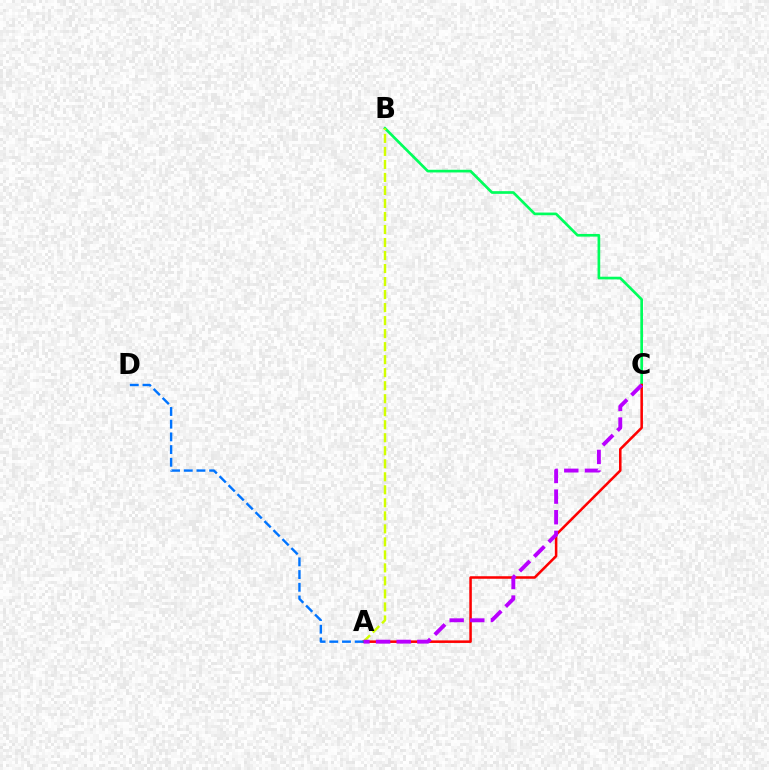{('B', 'C'): [{'color': '#00ff5c', 'line_style': 'solid', 'thickness': 1.93}], ('A', 'B'): [{'color': '#d1ff00', 'line_style': 'dashed', 'thickness': 1.77}], ('A', 'C'): [{'color': '#ff0000', 'line_style': 'solid', 'thickness': 1.83}, {'color': '#b900ff', 'line_style': 'dashed', 'thickness': 2.8}], ('A', 'D'): [{'color': '#0074ff', 'line_style': 'dashed', 'thickness': 1.73}]}